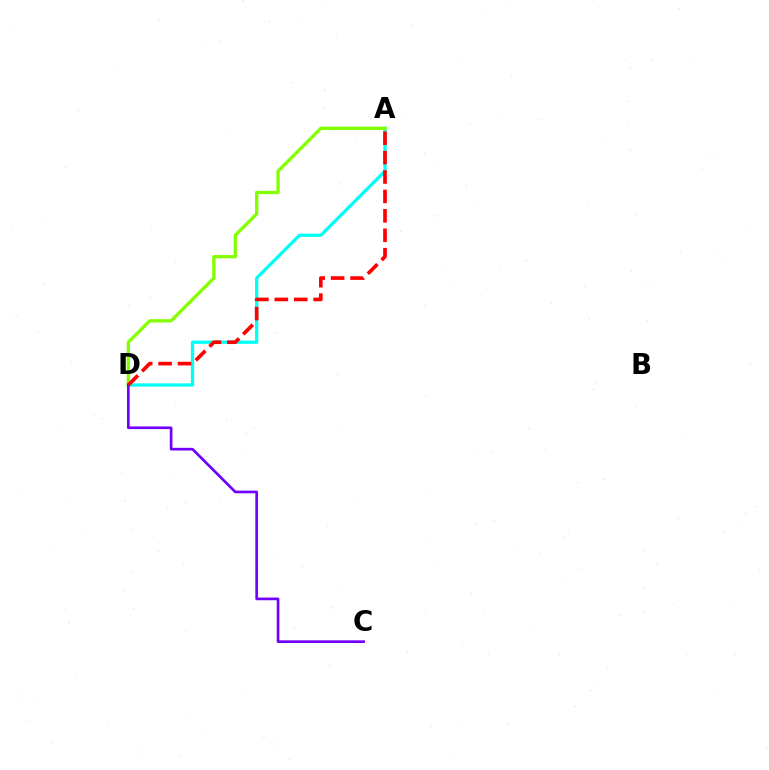{('A', 'D'): [{'color': '#00fff6', 'line_style': 'solid', 'thickness': 2.36}, {'color': '#84ff00', 'line_style': 'solid', 'thickness': 2.4}, {'color': '#ff0000', 'line_style': 'dashed', 'thickness': 2.64}], ('C', 'D'): [{'color': '#7200ff', 'line_style': 'solid', 'thickness': 1.93}]}